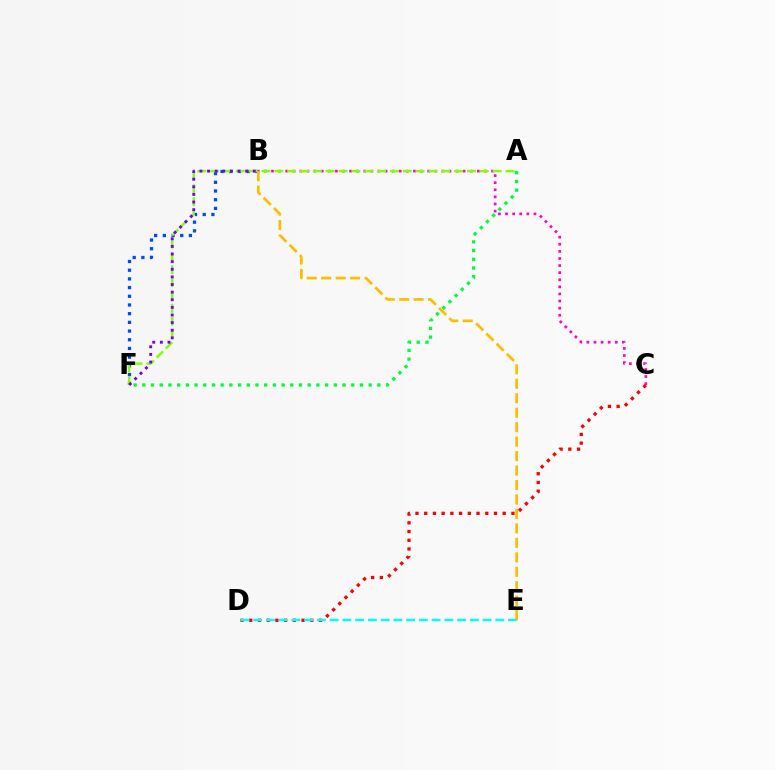{('C', 'D'): [{'color': '#ff0000', 'line_style': 'dotted', 'thickness': 2.37}], ('B', 'C'): [{'color': '#ff00cf', 'line_style': 'dotted', 'thickness': 1.93}], ('B', 'F'): [{'color': '#004bff', 'line_style': 'dotted', 'thickness': 2.36}, {'color': '#7200ff', 'line_style': 'dotted', 'thickness': 2.07}], ('D', 'E'): [{'color': '#00fff6', 'line_style': 'dashed', 'thickness': 1.73}], ('A', 'F'): [{'color': '#00ff39', 'line_style': 'dotted', 'thickness': 2.36}, {'color': '#84ff00', 'line_style': 'dashed', 'thickness': 1.74}], ('B', 'E'): [{'color': '#ffbd00', 'line_style': 'dashed', 'thickness': 1.96}]}